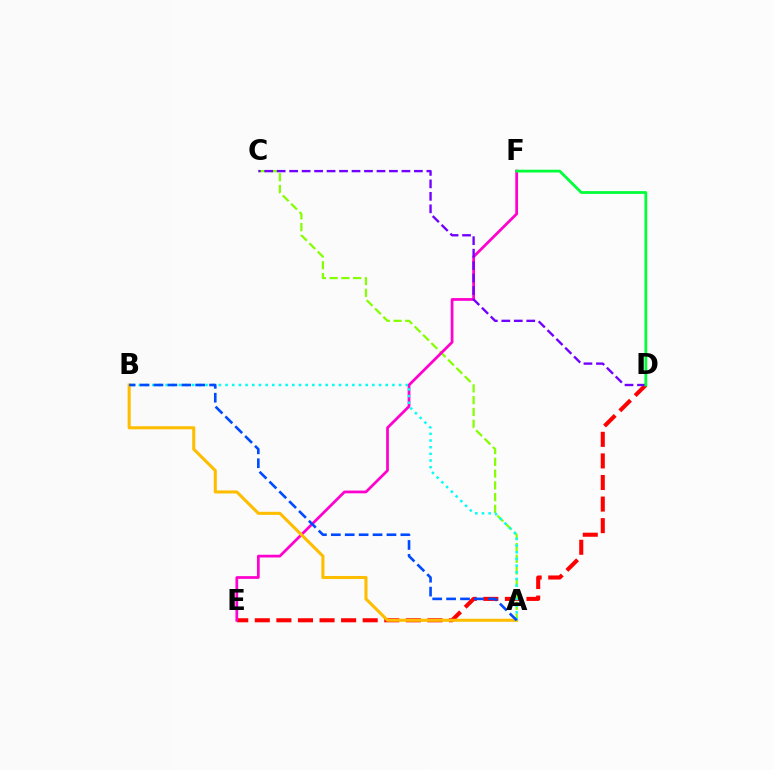{('D', 'E'): [{'color': '#ff0000', 'line_style': 'dashed', 'thickness': 2.93}], ('A', 'C'): [{'color': '#84ff00', 'line_style': 'dashed', 'thickness': 1.6}], ('E', 'F'): [{'color': '#ff00cf', 'line_style': 'solid', 'thickness': 1.98}], ('C', 'D'): [{'color': '#7200ff', 'line_style': 'dashed', 'thickness': 1.69}], ('A', 'B'): [{'color': '#ffbd00', 'line_style': 'solid', 'thickness': 2.2}, {'color': '#00fff6', 'line_style': 'dotted', 'thickness': 1.81}, {'color': '#004bff', 'line_style': 'dashed', 'thickness': 1.89}], ('D', 'F'): [{'color': '#00ff39', 'line_style': 'solid', 'thickness': 2.0}]}